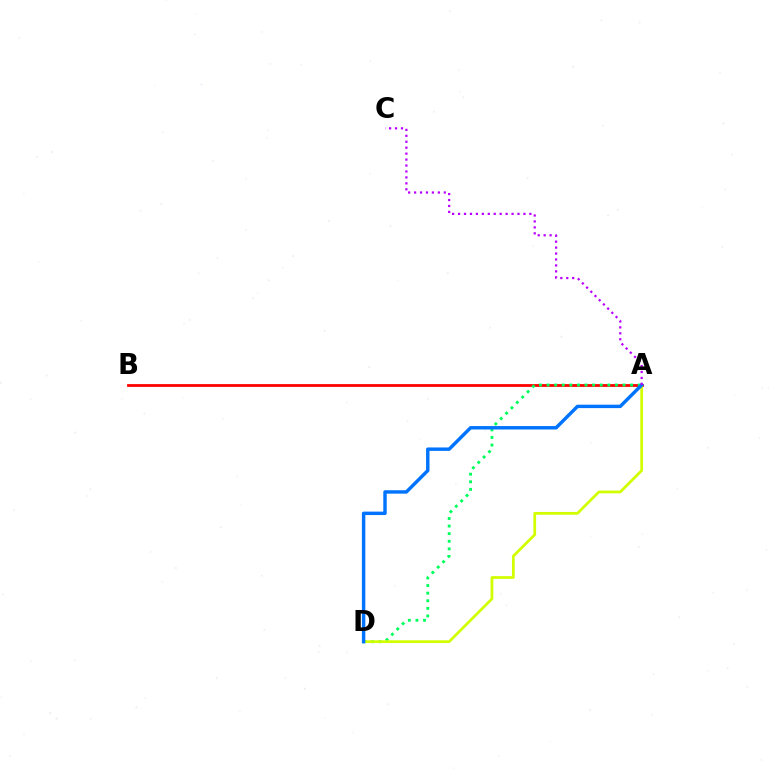{('A', 'B'): [{'color': '#ff0000', 'line_style': 'solid', 'thickness': 2.01}], ('A', 'D'): [{'color': '#00ff5c', 'line_style': 'dotted', 'thickness': 2.06}, {'color': '#d1ff00', 'line_style': 'solid', 'thickness': 1.98}, {'color': '#0074ff', 'line_style': 'solid', 'thickness': 2.47}], ('A', 'C'): [{'color': '#b900ff', 'line_style': 'dotted', 'thickness': 1.61}]}